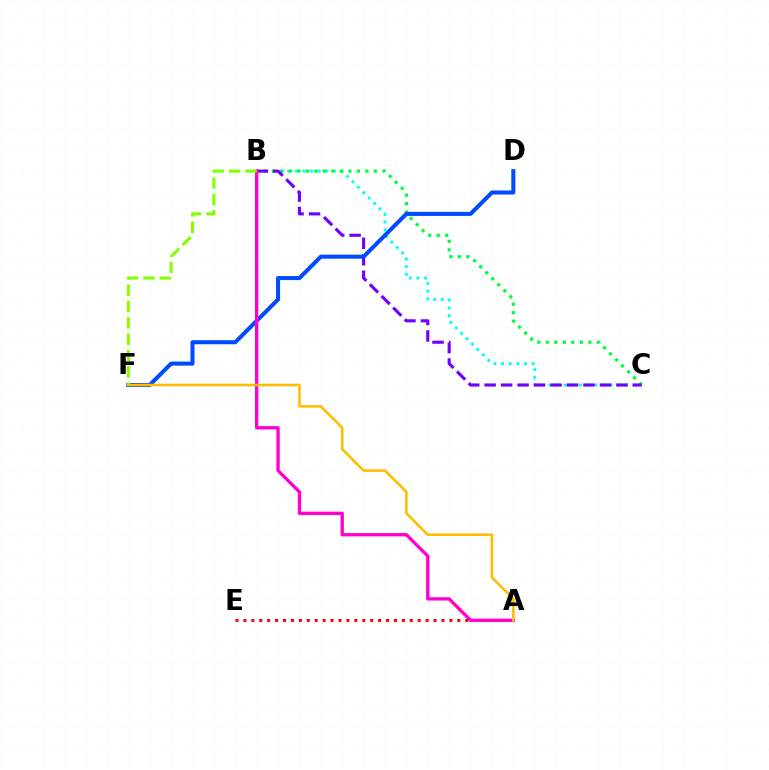{('B', 'C'): [{'color': '#00fff6', 'line_style': 'dotted', 'thickness': 2.08}, {'color': '#00ff39', 'line_style': 'dotted', 'thickness': 2.31}, {'color': '#7200ff', 'line_style': 'dashed', 'thickness': 2.24}], ('D', 'F'): [{'color': '#004bff', 'line_style': 'solid', 'thickness': 2.91}], ('A', 'E'): [{'color': '#ff0000', 'line_style': 'dotted', 'thickness': 2.15}], ('A', 'B'): [{'color': '#ff00cf', 'line_style': 'solid', 'thickness': 2.4}], ('A', 'F'): [{'color': '#ffbd00', 'line_style': 'solid', 'thickness': 1.85}], ('B', 'F'): [{'color': '#84ff00', 'line_style': 'dashed', 'thickness': 2.22}]}